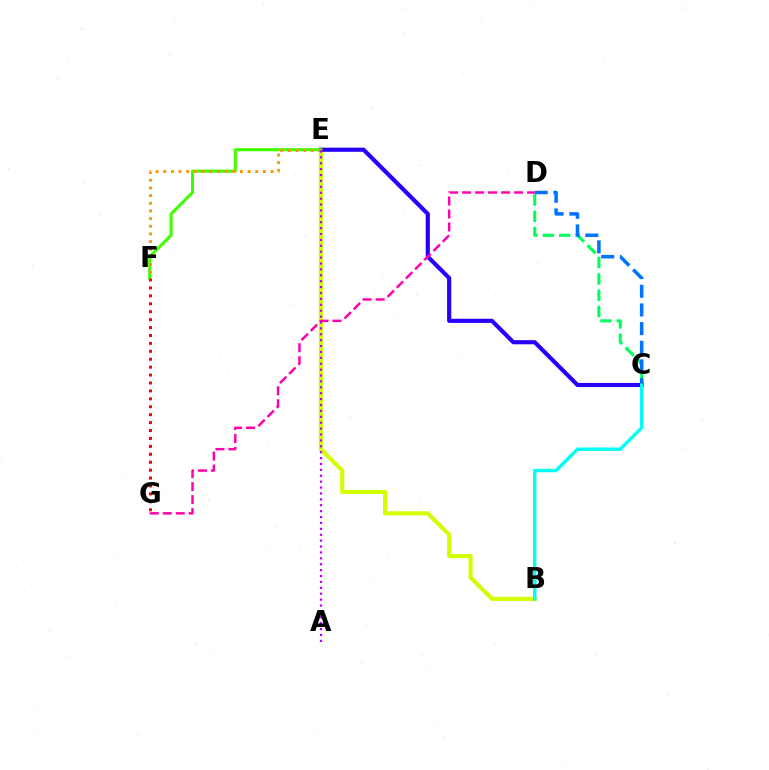{('B', 'E'): [{'color': '#d1ff00', 'line_style': 'solid', 'thickness': 2.96}], ('C', 'D'): [{'color': '#00ff5c', 'line_style': 'dashed', 'thickness': 2.22}, {'color': '#0074ff', 'line_style': 'dashed', 'thickness': 2.54}], ('C', 'E'): [{'color': '#2500ff', 'line_style': 'solid', 'thickness': 2.98}], ('E', 'F'): [{'color': '#3dff00', 'line_style': 'solid', 'thickness': 2.19}, {'color': '#ff9400', 'line_style': 'dotted', 'thickness': 2.08}], ('B', 'C'): [{'color': '#00fff6', 'line_style': 'solid', 'thickness': 2.46}], ('F', 'G'): [{'color': '#ff0000', 'line_style': 'dotted', 'thickness': 2.15}], ('D', 'G'): [{'color': '#ff00ac', 'line_style': 'dashed', 'thickness': 1.76}], ('A', 'E'): [{'color': '#b900ff', 'line_style': 'dotted', 'thickness': 1.6}]}